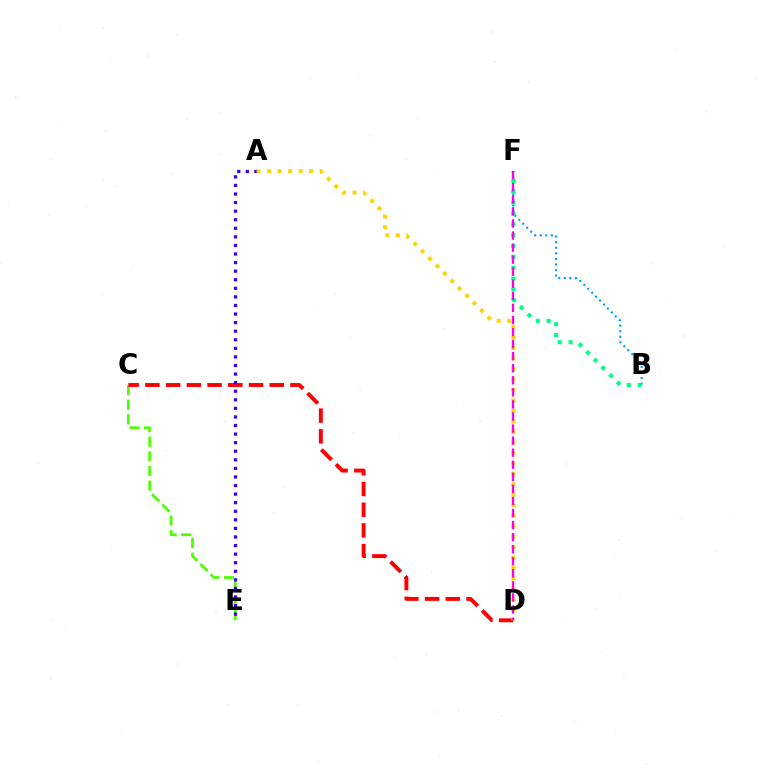{('B', 'F'): [{'color': '#009eff', 'line_style': 'dotted', 'thickness': 1.51}, {'color': '#00ff86', 'line_style': 'dotted', 'thickness': 2.95}], ('C', 'E'): [{'color': '#4fff00', 'line_style': 'dashed', 'thickness': 1.99}], ('C', 'D'): [{'color': '#ff0000', 'line_style': 'dashed', 'thickness': 2.82}], ('A', 'E'): [{'color': '#3700ff', 'line_style': 'dotted', 'thickness': 2.33}], ('A', 'D'): [{'color': '#ffd500', 'line_style': 'dotted', 'thickness': 2.85}], ('D', 'F'): [{'color': '#ff00ed', 'line_style': 'dashed', 'thickness': 1.64}]}